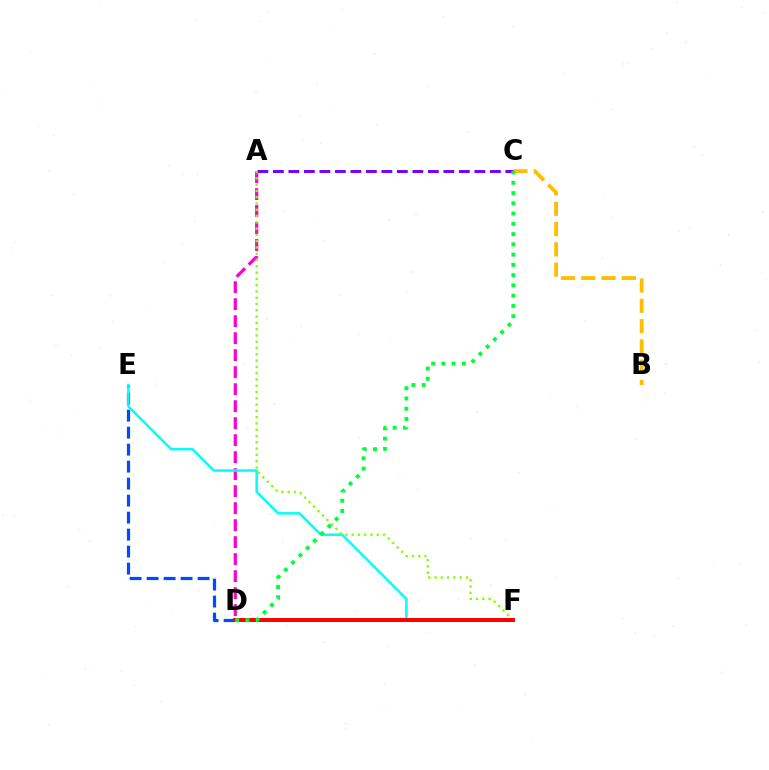{('A', 'D'): [{'color': '#ff00cf', 'line_style': 'dashed', 'thickness': 2.31}], ('D', 'E'): [{'color': '#004bff', 'line_style': 'dashed', 'thickness': 2.31}], ('B', 'C'): [{'color': '#ffbd00', 'line_style': 'dashed', 'thickness': 2.76}], ('A', 'C'): [{'color': '#7200ff', 'line_style': 'dashed', 'thickness': 2.1}], ('E', 'F'): [{'color': '#00fff6', 'line_style': 'solid', 'thickness': 1.8}], ('A', 'F'): [{'color': '#84ff00', 'line_style': 'dotted', 'thickness': 1.71}], ('D', 'F'): [{'color': '#ff0000', 'line_style': 'solid', 'thickness': 2.87}], ('C', 'D'): [{'color': '#00ff39', 'line_style': 'dotted', 'thickness': 2.79}]}